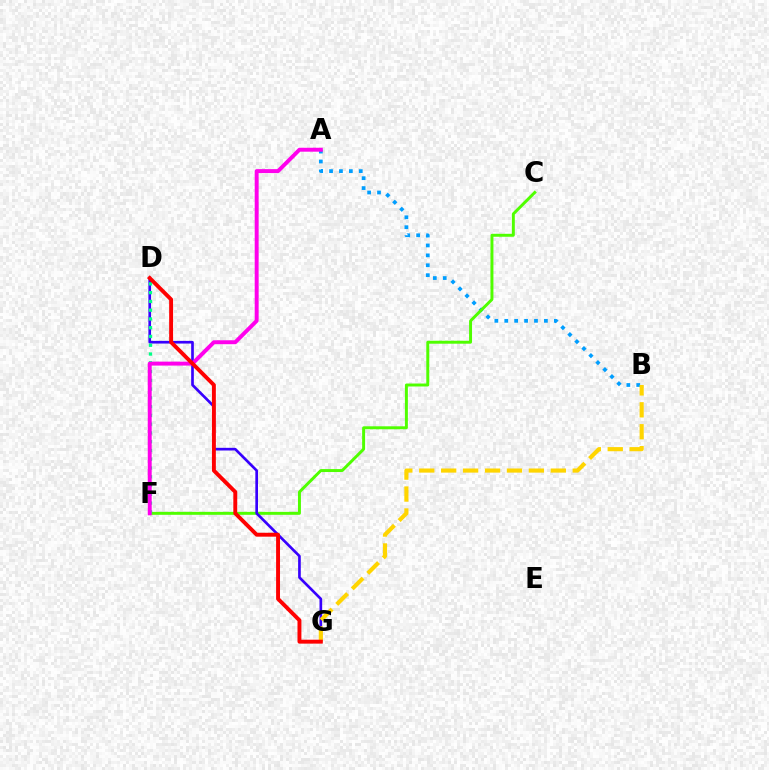{('A', 'B'): [{'color': '#009eff', 'line_style': 'dotted', 'thickness': 2.69}], ('C', 'F'): [{'color': '#4fff00', 'line_style': 'solid', 'thickness': 2.13}], ('D', 'G'): [{'color': '#3700ff', 'line_style': 'solid', 'thickness': 1.92}, {'color': '#ff0000', 'line_style': 'solid', 'thickness': 2.81}], ('D', 'F'): [{'color': '#00ff86', 'line_style': 'dotted', 'thickness': 2.38}], ('B', 'G'): [{'color': '#ffd500', 'line_style': 'dashed', 'thickness': 2.98}], ('A', 'F'): [{'color': '#ff00ed', 'line_style': 'solid', 'thickness': 2.84}]}